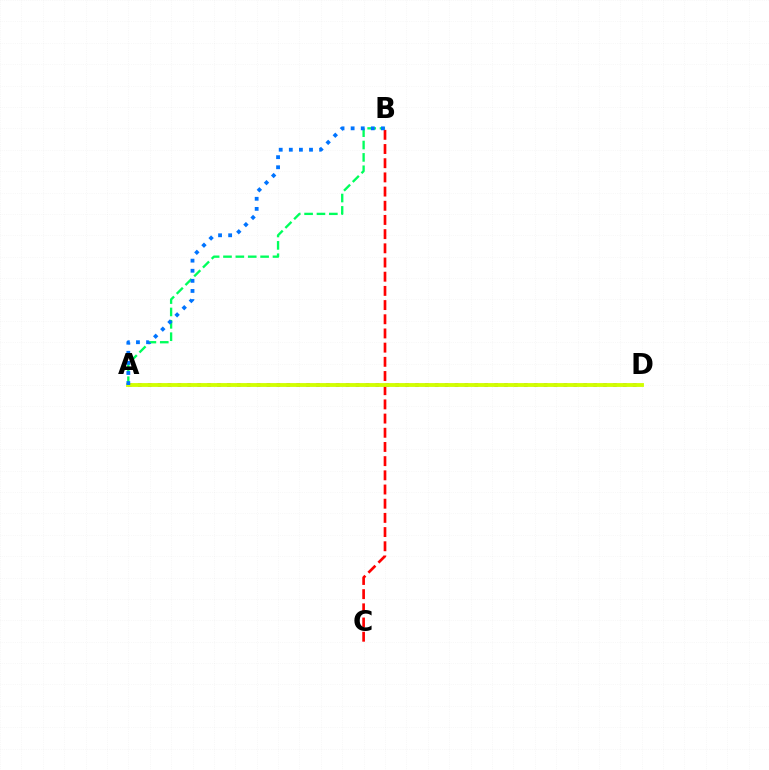{('B', 'C'): [{'color': '#ff0000', 'line_style': 'dashed', 'thickness': 1.93}], ('A', 'D'): [{'color': '#b900ff', 'line_style': 'dotted', 'thickness': 2.69}, {'color': '#d1ff00', 'line_style': 'solid', 'thickness': 2.77}], ('A', 'B'): [{'color': '#00ff5c', 'line_style': 'dashed', 'thickness': 1.68}, {'color': '#0074ff', 'line_style': 'dotted', 'thickness': 2.74}]}